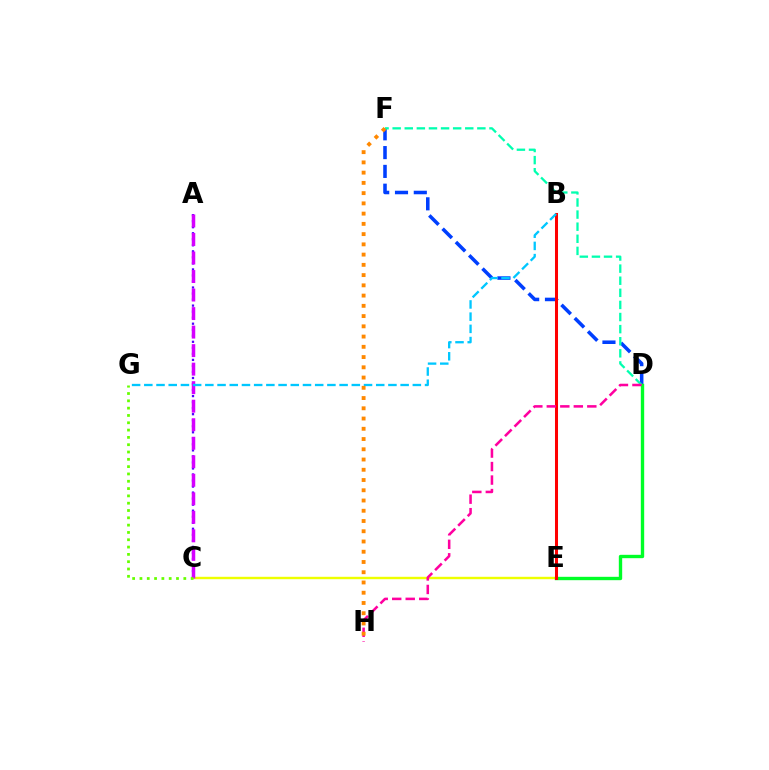{('D', 'F'): [{'color': '#003fff', 'line_style': 'dashed', 'thickness': 2.55}, {'color': '#00ffaf', 'line_style': 'dashed', 'thickness': 1.64}], ('C', 'E'): [{'color': '#eeff00', 'line_style': 'solid', 'thickness': 1.73}], ('A', 'C'): [{'color': '#4f00ff', 'line_style': 'dotted', 'thickness': 1.64}, {'color': '#d600ff', 'line_style': 'dashed', 'thickness': 2.52}], ('D', 'E'): [{'color': '#00ff27', 'line_style': 'solid', 'thickness': 2.42}], ('B', 'E'): [{'color': '#ff0000', 'line_style': 'solid', 'thickness': 2.18}], ('B', 'G'): [{'color': '#00c7ff', 'line_style': 'dashed', 'thickness': 1.66}], ('C', 'G'): [{'color': '#66ff00', 'line_style': 'dotted', 'thickness': 1.99}], ('D', 'H'): [{'color': '#ff00a0', 'line_style': 'dashed', 'thickness': 1.83}], ('F', 'H'): [{'color': '#ff8800', 'line_style': 'dotted', 'thickness': 2.78}]}